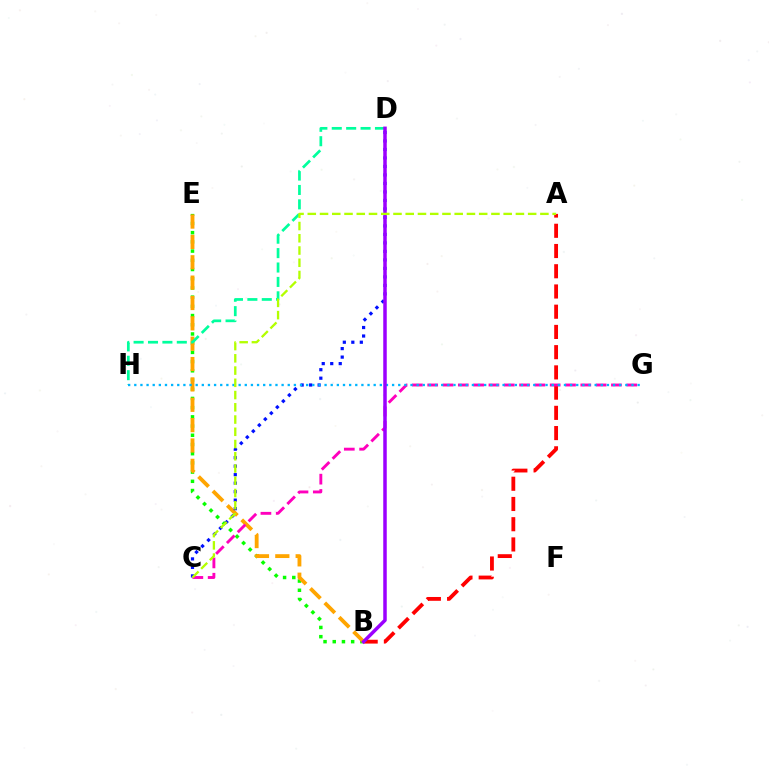{('B', 'E'): [{'color': '#08ff00', 'line_style': 'dotted', 'thickness': 2.5}, {'color': '#ffa500', 'line_style': 'dashed', 'thickness': 2.77}], ('A', 'B'): [{'color': '#ff0000', 'line_style': 'dashed', 'thickness': 2.75}], ('D', 'H'): [{'color': '#00ff9d', 'line_style': 'dashed', 'thickness': 1.96}], ('C', 'D'): [{'color': '#0010ff', 'line_style': 'dotted', 'thickness': 2.31}], ('C', 'G'): [{'color': '#ff00bd', 'line_style': 'dashed', 'thickness': 2.08}], ('G', 'H'): [{'color': '#00b5ff', 'line_style': 'dotted', 'thickness': 1.67}], ('B', 'D'): [{'color': '#9b00ff', 'line_style': 'solid', 'thickness': 2.52}], ('A', 'C'): [{'color': '#b3ff00', 'line_style': 'dashed', 'thickness': 1.66}]}